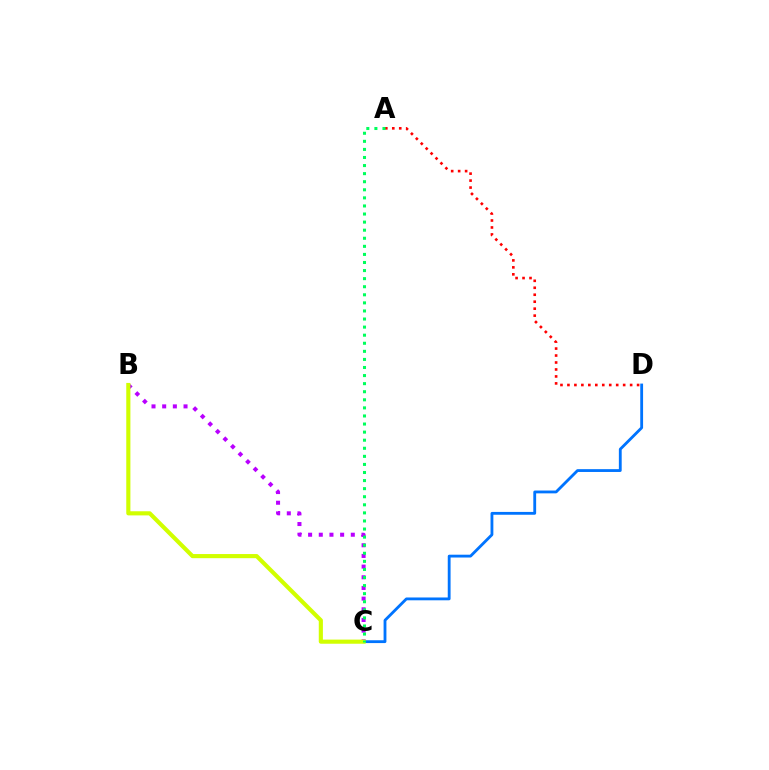{('C', 'D'): [{'color': '#0074ff', 'line_style': 'solid', 'thickness': 2.03}], ('B', 'C'): [{'color': '#b900ff', 'line_style': 'dotted', 'thickness': 2.9}, {'color': '#d1ff00', 'line_style': 'solid', 'thickness': 2.98}], ('A', 'D'): [{'color': '#ff0000', 'line_style': 'dotted', 'thickness': 1.89}], ('A', 'C'): [{'color': '#00ff5c', 'line_style': 'dotted', 'thickness': 2.19}]}